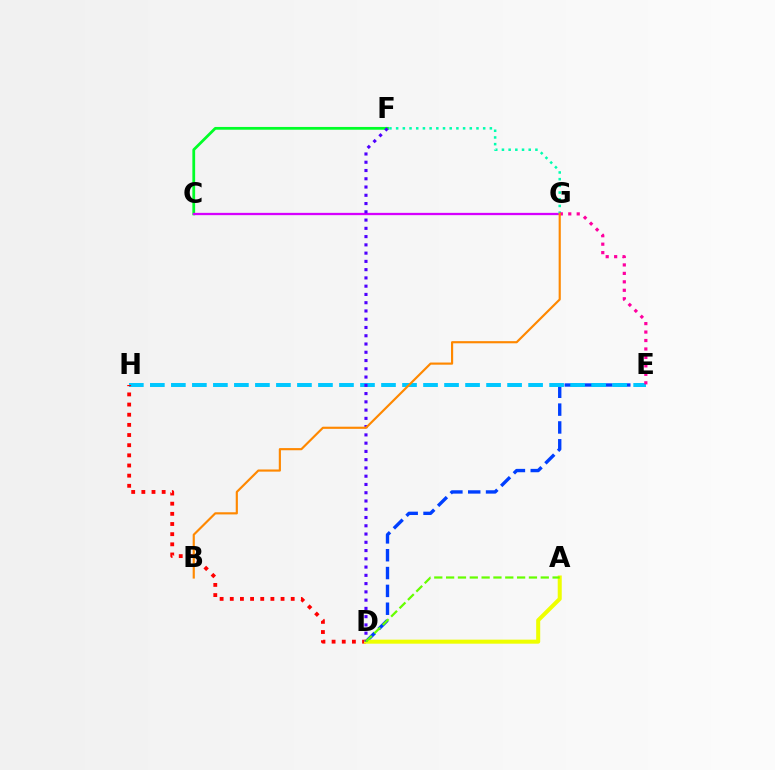{('D', 'E'): [{'color': '#003fff', 'line_style': 'dashed', 'thickness': 2.42}], ('C', 'F'): [{'color': '#00ff27', 'line_style': 'solid', 'thickness': 1.99}], ('C', 'G'): [{'color': '#d600ff', 'line_style': 'solid', 'thickness': 1.64}], ('E', 'H'): [{'color': '#00c7ff', 'line_style': 'dashed', 'thickness': 2.85}], ('D', 'H'): [{'color': '#ff0000', 'line_style': 'dotted', 'thickness': 2.76}], ('A', 'D'): [{'color': '#eeff00', 'line_style': 'solid', 'thickness': 2.9}, {'color': '#66ff00', 'line_style': 'dashed', 'thickness': 1.61}], ('D', 'F'): [{'color': '#4f00ff', 'line_style': 'dotted', 'thickness': 2.24}], ('F', 'G'): [{'color': '#00ffaf', 'line_style': 'dotted', 'thickness': 1.82}], ('E', 'G'): [{'color': '#ff00a0', 'line_style': 'dotted', 'thickness': 2.3}], ('B', 'G'): [{'color': '#ff8800', 'line_style': 'solid', 'thickness': 1.55}]}